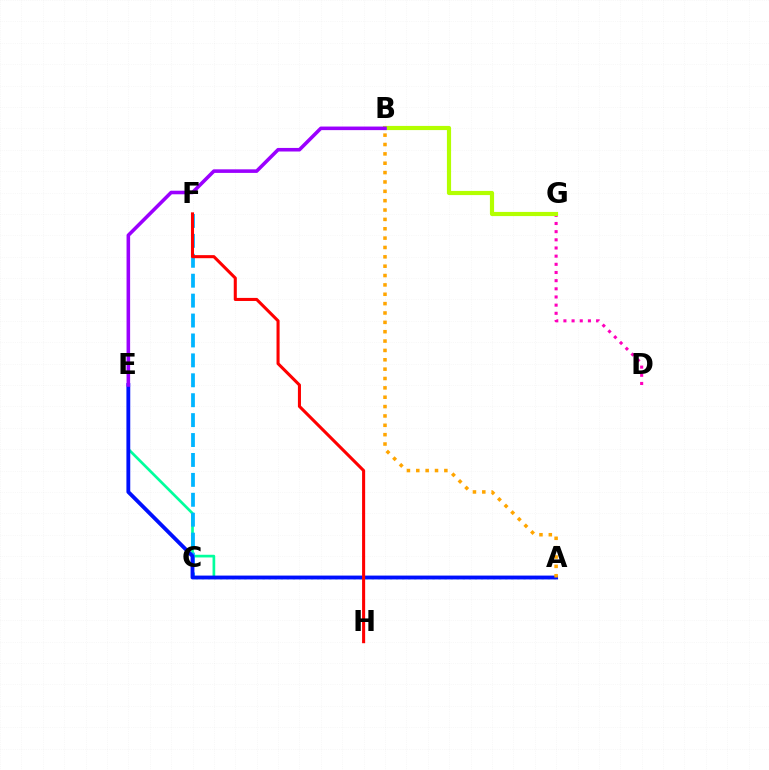{('A', 'E'): [{'color': '#00ff9d', 'line_style': 'solid', 'thickness': 1.93}, {'color': '#0010ff', 'line_style': 'solid', 'thickness': 2.76}], ('D', 'G'): [{'color': '#ff00bd', 'line_style': 'dotted', 'thickness': 2.22}], ('C', 'F'): [{'color': '#00b5ff', 'line_style': 'dashed', 'thickness': 2.71}], ('B', 'G'): [{'color': '#b3ff00', 'line_style': 'solid', 'thickness': 3.0}], ('A', 'C'): [{'color': '#08ff00', 'line_style': 'dotted', 'thickness': 1.65}], ('B', 'E'): [{'color': '#9b00ff', 'line_style': 'solid', 'thickness': 2.57}], ('F', 'H'): [{'color': '#ff0000', 'line_style': 'solid', 'thickness': 2.21}], ('A', 'B'): [{'color': '#ffa500', 'line_style': 'dotted', 'thickness': 2.54}]}